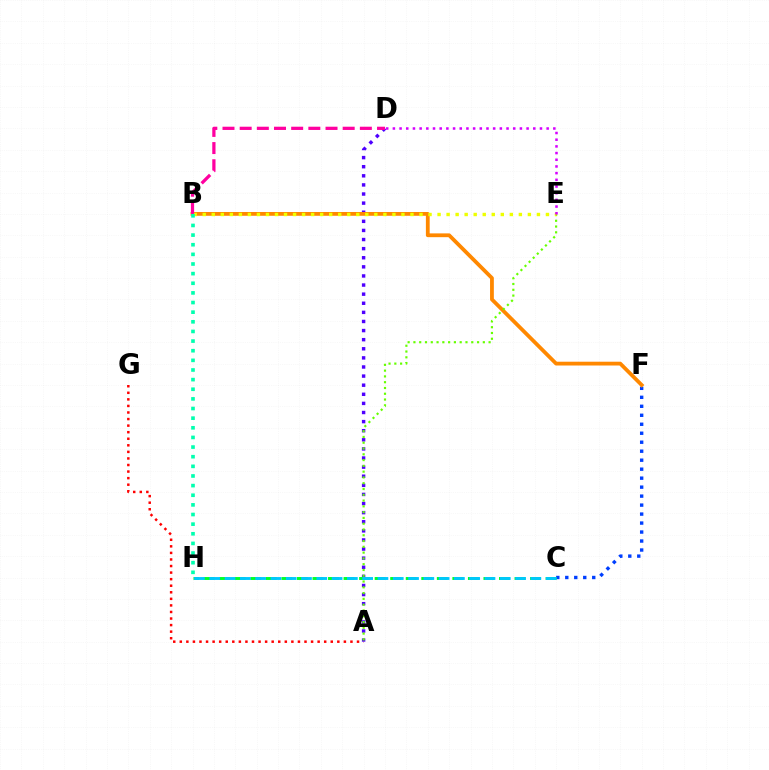{('C', 'F'): [{'color': '#003fff', 'line_style': 'dotted', 'thickness': 2.44}], ('A', 'G'): [{'color': '#ff0000', 'line_style': 'dotted', 'thickness': 1.78}], ('A', 'D'): [{'color': '#4f00ff', 'line_style': 'dotted', 'thickness': 2.47}], ('C', 'H'): [{'color': '#00ff27', 'line_style': 'dashed', 'thickness': 2.11}, {'color': '#00c7ff', 'line_style': 'dashed', 'thickness': 2.08}], ('B', 'F'): [{'color': '#ff8800', 'line_style': 'solid', 'thickness': 2.73}], ('A', 'E'): [{'color': '#66ff00', 'line_style': 'dotted', 'thickness': 1.57}], ('B', 'E'): [{'color': '#eeff00', 'line_style': 'dotted', 'thickness': 2.45}], ('B', 'D'): [{'color': '#ff00a0', 'line_style': 'dashed', 'thickness': 2.33}], ('B', 'H'): [{'color': '#00ffaf', 'line_style': 'dotted', 'thickness': 2.62}], ('D', 'E'): [{'color': '#d600ff', 'line_style': 'dotted', 'thickness': 1.82}]}